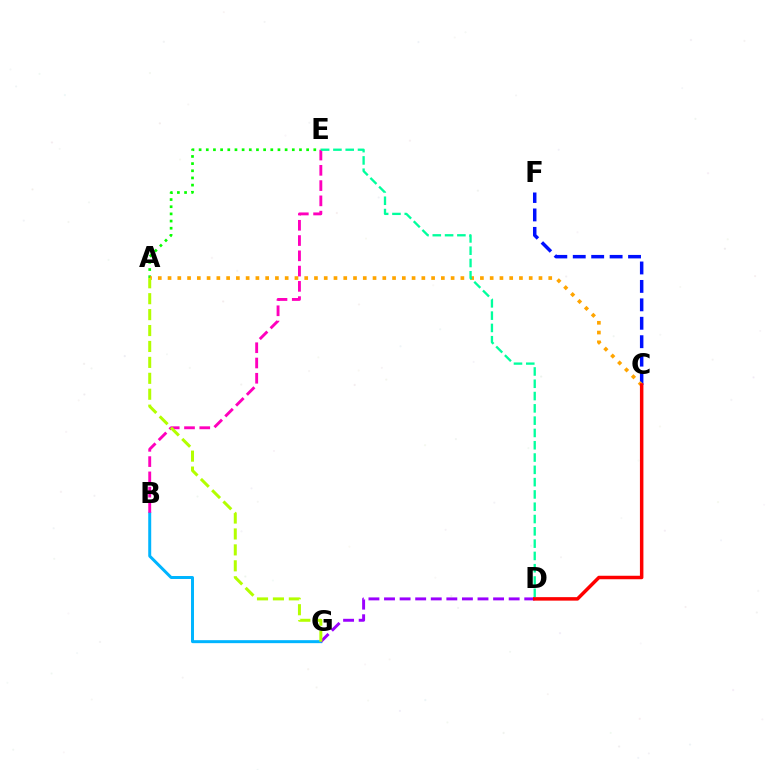{('C', 'F'): [{'color': '#0010ff', 'line_style': 'dashed', 'thickness': 2.5}], ('A', 'E'): [{'color': '#08ff00', 'line_style': 'dotted', 'thickness': 1.95}], ('B', 'G'): [{'color': '#00b5ff', 'line_style': 'solid', 'thickness': 2.14}], ('A', 'C'): [{'color': '#ffa500', 'line_style': 'dotted', 'thickness': 2.65}], ('B', 'E'): [{'color': '#ff00bd', 'line_style': 'dashed', 'thickness': 2.07}], ('D', 'G'): [{'color': '#9b00ff', 'line_style': 'dashed', 'thickness': 2.12}], ('A', 'G'): [{'color': '#b3ff00', 'line_style': 'dashed', 'thickness': 2.16}], ('D', 'E'): [{'color': '#00ff9d', 'line_style': 'dashed', 'thickness': 1.67}], ('C', 'D'): [{'color': '#ff0000', 'line_style': 'solid', 'thickness': 2.51}]}